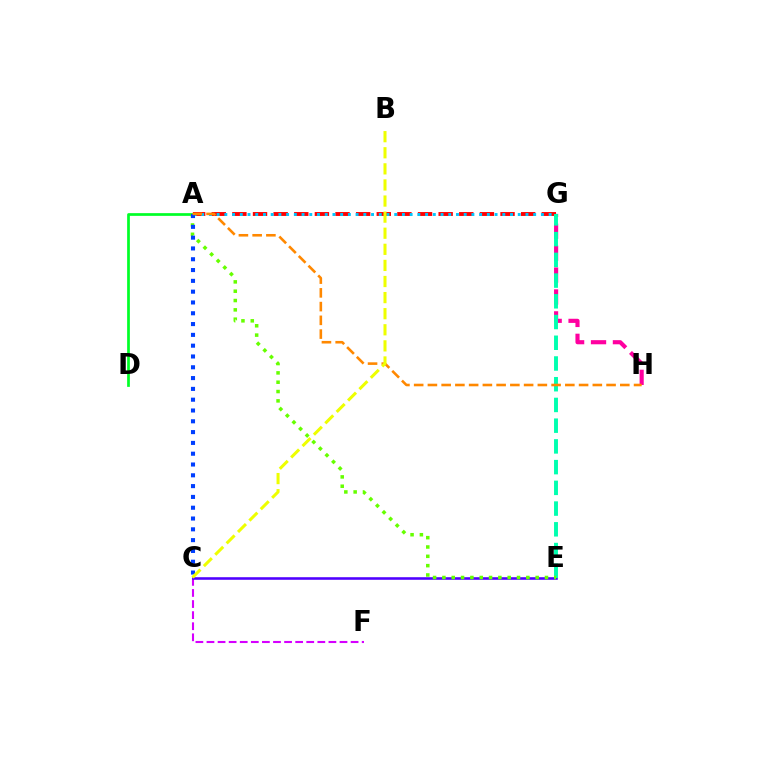{('A', 'G'): [{'color': '#ff0000', 'line_style': 'dashed', 'thickness': 2.8}, {'color': '#00c7ff', 'line_style': 'dotted', 'thickness': 2.1}], ('C', 'F'): [{'color': '#d600ff', 'line_style': 'dashed', 'thickness': 1.51}], ('C', 'E'): [{'color': '#4f00ff', 'line_style': 'solid', 'thickness': 1.86}], ('A', 'D'): [{'color': '#00ff27', 'line_style': 'solid', 'thickness': 1.96}], ('G', 'H'): [{'color': '#ff00a0', 'line_style': 'dashed', 'thickness': 2.98}], ('E', 'G'): [{'color': '#00ffaf', 'line_style': 'dashed', 'thickness': 2.82}], ('A', 'E'): [{'color': '#66ff00', 'line_style': 'dotted', 'thickness': 2.53}], ('A', 'C'): [{'color': '#003fff', 'line_style': 'dotted', 'thickness': 2.94}], ('A', 'H'): [{'color': '#ff8800', 'line_style': 'dashed', 'thickness': 1.87}], ('B', 'C'): [{'color': '#eeff00', 'line_style': 'dashed', 'thickness': 2.19}]}